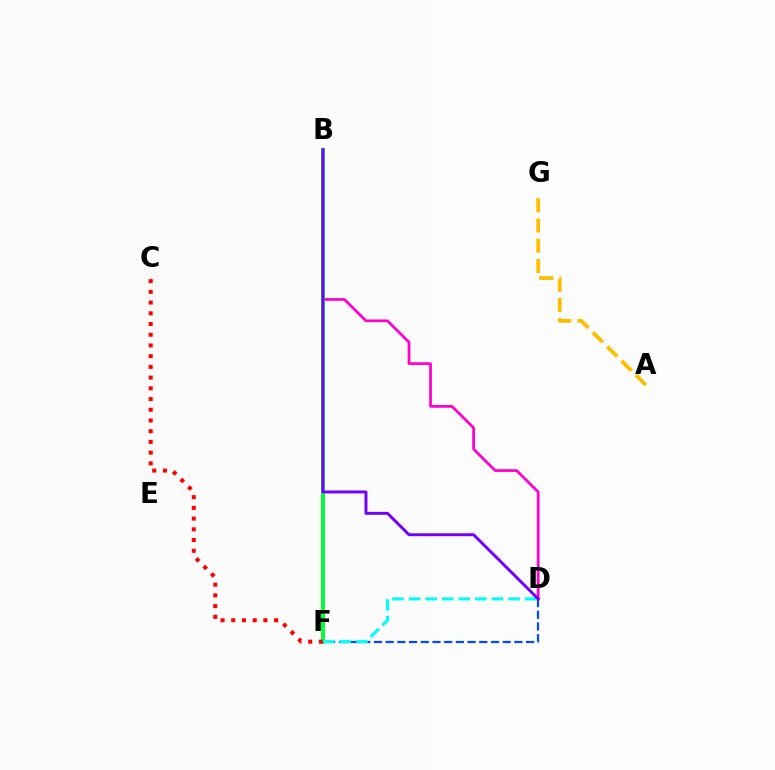{('B', 'F'): [{'color': '#84ff00', 'line_style': 'solid', 'thickness': 2.65}, {'color': '#00ff39', 'line_style': 'solid', 'thickness': 2.76}], ('B', 'D'): [{'color': '#ff00cf', 'line_style': 'solid', 'thickness': 1.97}, {'color': '#7200ff', 'line_style': 'solid', 'thickness': 2.12}], ('D', 'F'): [{'color': '#004bff', 'line_style': 'dashed', 'thickness': 1.59}, {'color': '#00fff6', 'line_style': 'dashed', 'thickness': 2.25}], ('A', 'G'): [{'color': '#ffbd00', 'line_style': 'dashed', 'thickness': 2.75}], ('C', 'F'): [{'color': '#ff0000', 'line_style': 'dotted', 'thickness': 2.91}]}